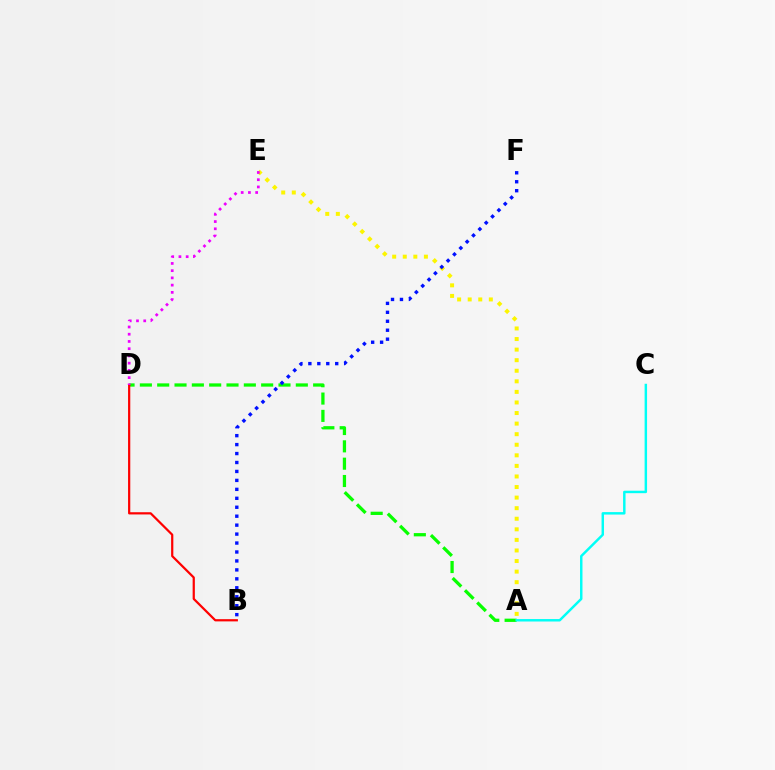{('A', 'D'): [{'color': '#08ff00', 'line_style': 'dashed', 'thickness': 2.35}], ('B', 'D'): [{'color': '#ff0000', 'line_style': 'solid', 'thickness': 1.6}], ('A', 'E'): [{'color': '#fcf500', 'line_style': 'dotted', 'thickness': 2.87}], ('B', 'F'): [{'color': '#0010ff', 'line_style': 'dotted', 'thickness': 2.43}], ('A', 'C'): [{'color': '#00fff6', 'line_style': 'solid', 'thickness': 1.77}], ('D', 'E'): [{'color': '#ee00ff', 'line_style': 'dotted', 'thickness': 1.97}]}